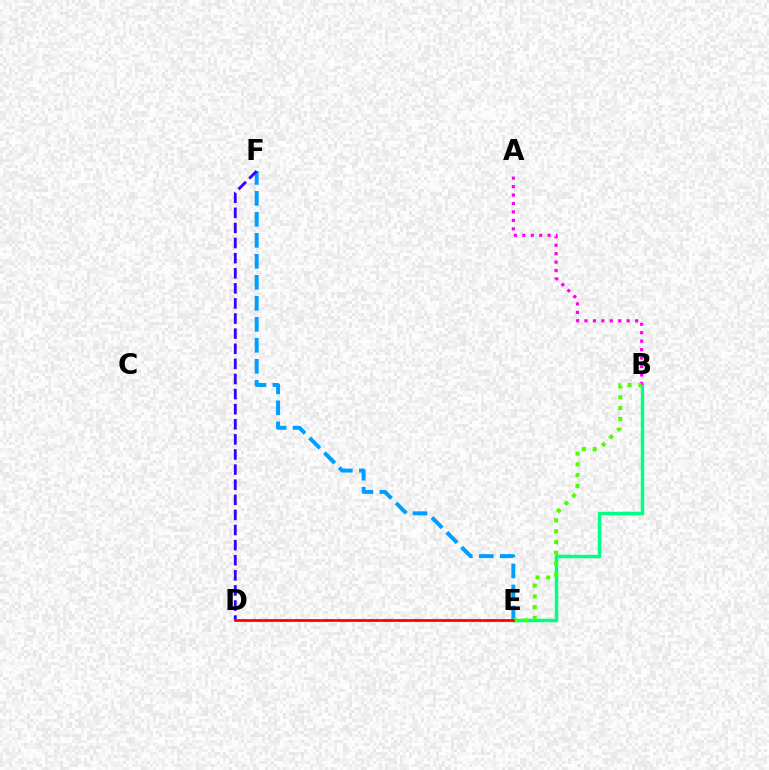{('E', 'F'): [{'color': '#009eff', 'line_style': 'dashed', 'thickness': 2.85}], ('B', 'E'): [{'color': '#00ff86', 'line_style': 'solid', 'thickness': 2.49}, {'color': '#4fff00', 'line_style': 'dotted', 'thickness': 2.94}], ('A', 'B'): [{'color': '#ff00ed', 'line_style': 'dotted', 'thickness': 2.3}], ('D', 'E'): [{'color': '#ffd500', 'line_style': 'dashed', 'thickness': 2.0}, {'color': '#ff0000', 'line_style': 'solid', 'thickness': 1.95}], ('D', 'F'): [{'color': '#3700ff', 'line_style': 'dashed', 'thickness': 2.05}]}